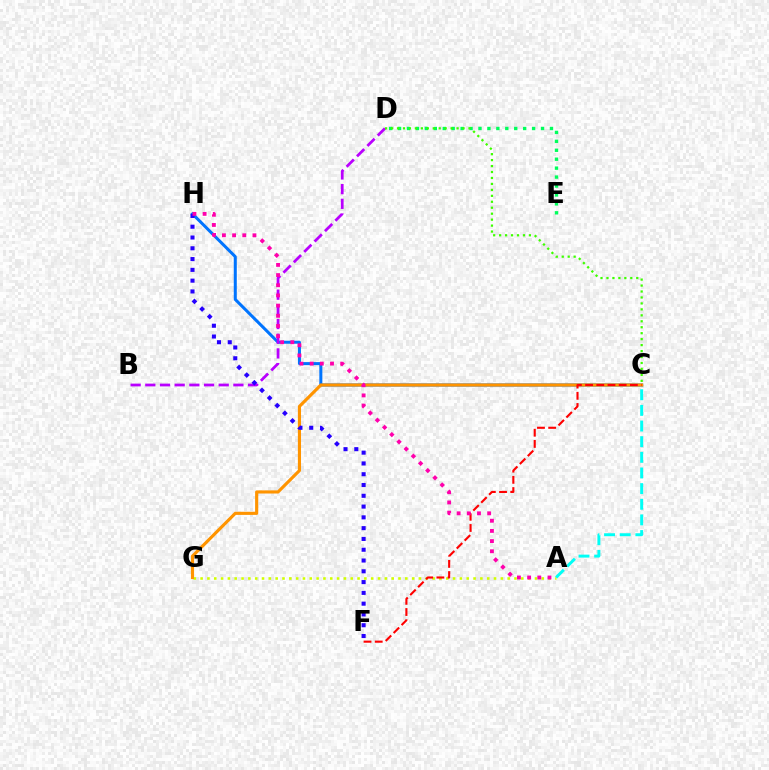{('D', 'E'): [{'color': '#00ff5c', 'line_style': 'dotted', 'thickness': 2.43}], ('C', 'H'): [{'color': '#0074ff', 'line_style': 'solid', 'thickness': 2.17}], ('A', 'G'): [{'color': '#d1ff00', 'line_style': 'dotted', 'thickness': 1.85}], ('C', 'G'): [{'color': '#ff9400', 'line_style': 'solid', 'thickness': 2.26}], ('B', 'D'): [{'color': '#b900ff', 'line_style': 'dashed', 'thickness': 1.99}], ('C', 'D'): [{'color': '#3dff00', 'line_style': 'dotted', 'thickness': 1.62}], ('F', 'H'): [{'color': '#2500ff', 'line_style': 'dotted', 'thickness': 2.93}], ('C', 'F'): [{'color': '#ff0000', 'line_style': 'dashed', 'thickness': 1.52}], ('A', 'H'): [{'color': '#ff00ac', 'line_style': 'dotted', 'thickness': 2.76}], ('A', 'C'): [{'color': '#00fff6', 'line_style': 'dashed', 'thickness': 2.13}]}